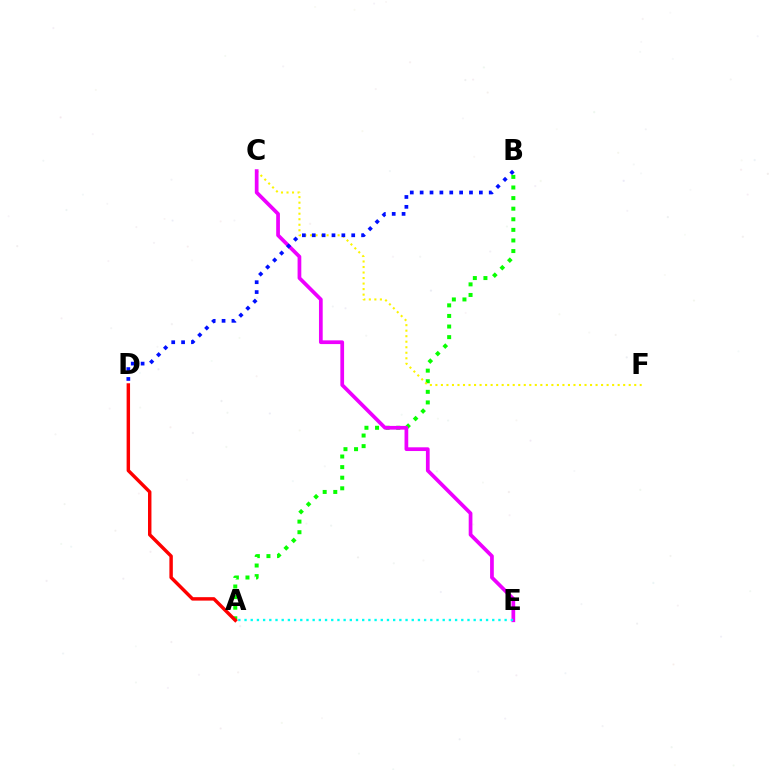{('A', 'B'): [{'color': '#08ff00', 'line_style': 'dotted', 'thickness': 2.88}], ('C', 'F'): [{'color': '#fcf500', 'line_style': 'dotted', 'thickness': 1.5}], ('C', 'E'): [{'color': '#ee00ff', 'line_style': 'solid', 'thickness': 2.68}], ('A', 'E'): [{'color': '#00fff6', 'line_style': 'dotted', 'thickness': 1.68}], ('A', 'D'): [{'color': '#ff0000', 'line_style': 'solid', 'thickness': 2.48}], ('B', 'D'): [{'color': '#0010ff', 'line_style': 'dotted', 'thickness': 2.68}]}